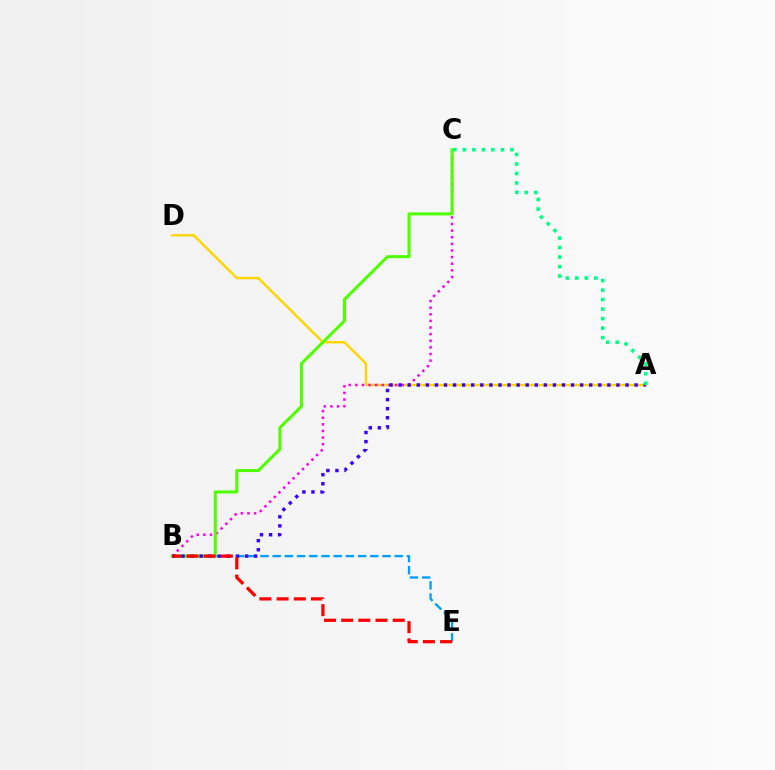{('B', 'E'): [{'color': '#009eff', 'line_style': 'dashed', 'thickness': 1.66}, {'color': '#ff0000', 'line_style': 'dashed', 'thickness': 2.34}], ('A', 'D'): [{'color': '#ffd500', 'line_style': 'solid', 'thickness': 1.75}], ('B', 'C'): [{'color': '#ff00ed', 'line_style': 'dotted', 'thickness': 1.8}, {'color': '#4fff00', 'line_style': 'solid', 'thickness': 2.19}], ('A', 'B'): [{'color': '#3700ff', 'line_style': 'dotted', 'thickness': 2.47}], ('A', 'C'): [{'color': '#00ff86', 'line_style': 'dotted', 'thickness': 2.58}]}